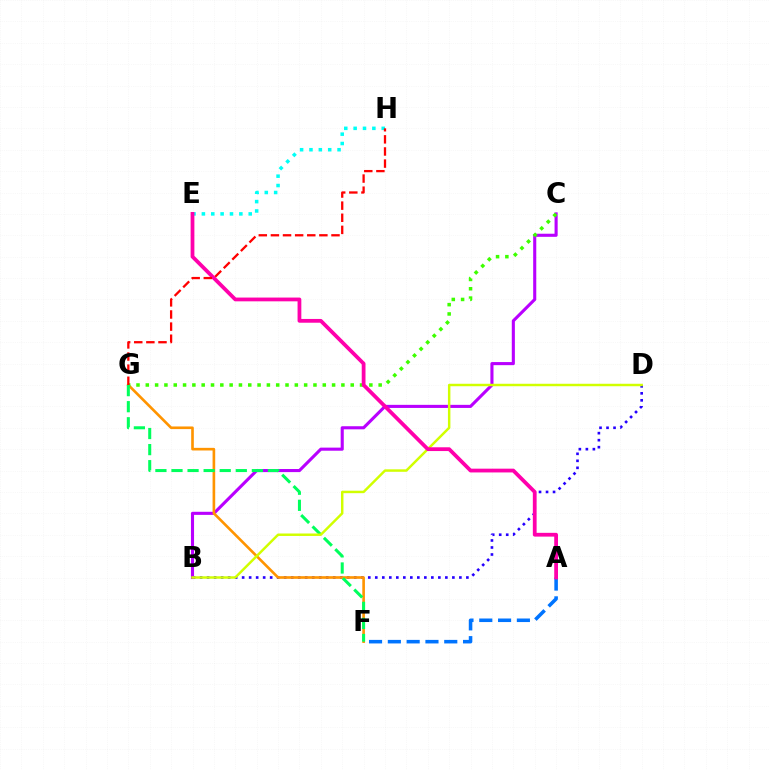{('A', 'F'): [{'color': '#0074ff', 'line_style': 'dashed', 'thickness': 2.55}], ('B', 'D'): [{'color': '#2500ff', 'line_style': 'dotted', 'thickness': 1.9}, {'color': '#d1ff00', 'line_style': 'solid', 'thickness': 1.77}], ('B', 'C'): [{'color': '#b900ff', 'line_style': 'solid', 'thickness': 2.23}], ('F', 'G'): [{'color': '#ff9400', 'line_style': 'solid', 'thickness': 1.9}, {'color': '#00ff5c', 'line_style': 'dashed', 'thickness': 2.18}], ('C', 'G'): [{'color': '#3dff00', 'line_style': 'dotted', 'thickness': 2.53}], ('E', 'H'): [{'color': '#00fff6', 'line_style': 'dotted', 'thickness': 2.54}], ('A', 'E'): [{'color': '#ff00ac', 'line_style': 'solid', 'thickness': 2.72}], ('G', 'H'): [{'color': '#ff0000', 'line_style': 'dashed', 'thickness': 1.65}]}